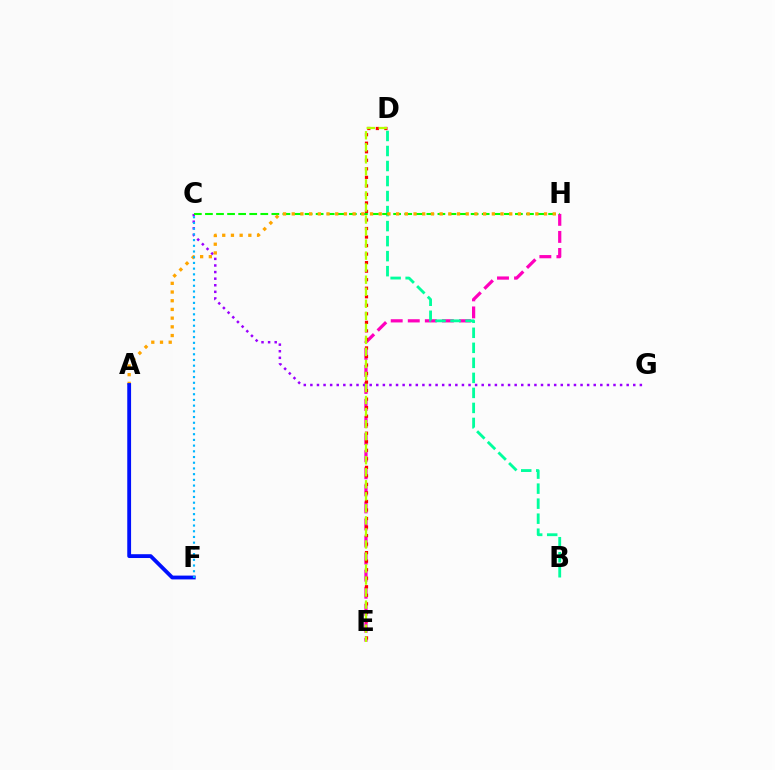{('E', 'H'): [{'color': '#ff00bd', 'line_style': 'dashed', 'thickness': 2.32}], ('B', 'D'): [{'color': '#00ff9d', 'line_style': 'dashed', 'thickness': 2.04}], ('C', 'G'): [{'color': '#9b00ff', 'line_style': 'dotted', 'thickness': 1.79}], ('D', 'E'): [{'color': '#ff0000', 'line_style': 'dotted', 'thickness': 2.32}, {'color': '#b3ff00', 'line_style': 'dashed', 'thickness': 1.63}], ('C', 'H'): [{'color': '#08ff00', 'line_style': 'dashed', 'thickness': 1.5}], ('A', 'H'): [{'color': '#ffa500', 'line_style': 'dotted', 'thickness': 2.36}], ('A', 'F'): [{'color': '#0010ff', 'line_style': 'solid', 'thickness': 2.75}], ('C', 'F'): [{'color': '#00b5ff', 'line_style': 'dotted', 'thickness': 1.55}]}